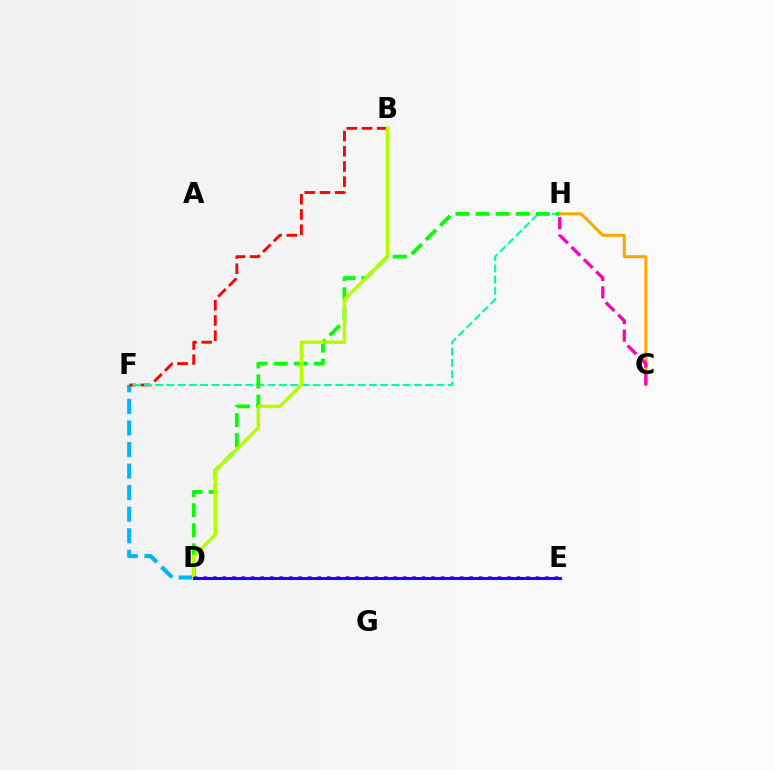{('D', 'F'): [{'color': '#00b5ff', 'line_style': 'dashed', 'thickness': 2.93}], ('C', 'H'): [{'color': '#ffa500', 'line_style': 'solid', 'thickness': 2.16}, {'color': '#ff00bd', 'line_style': 'dashed', 'thickness': 2.37}], ('B', 'F'): [{'color': '#ff0000', 'line_style': 'dashed', 'thickness': 2.06}], ('F', 'H'): [{'color': '#00ff9d', 'line_style': 'dashed', 'thickness': 1.53}], ('D', 'H'): [{'color': '#08ff00', 'line_style': 'dashed', 'thickness': 2.73}], ('B', 'D'): [{'color': '#b3ff00', 'line_style': 'solid', 'thickness': 2.52}], ('D', 'E'): [{'color': '#9b00ff', 'line_style': 'dotted', 'thickness': 2.58}, {'color': '#0010ff', 'line_style': 'solid', 'thickness': 2.18}]}